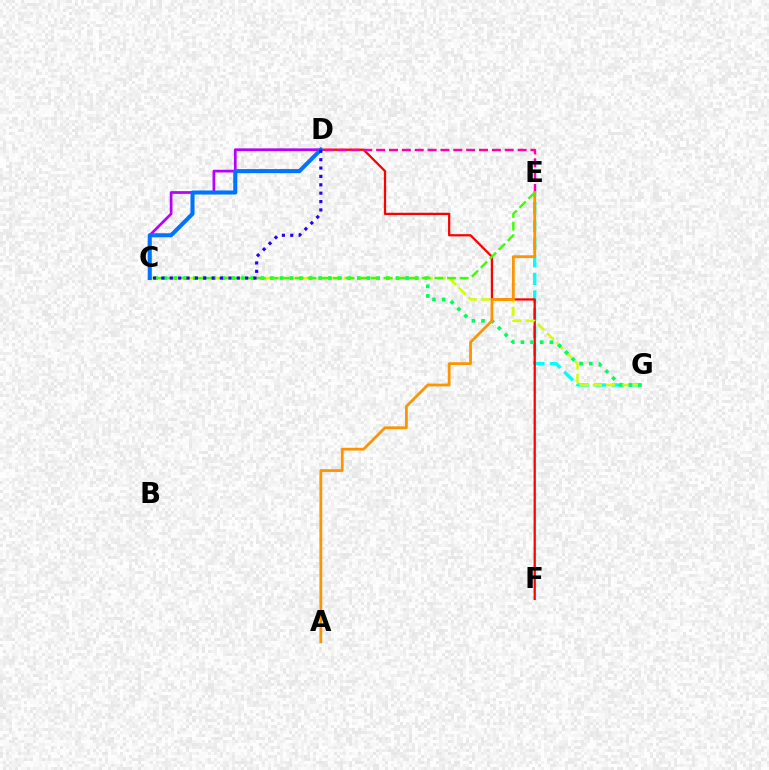{('E', 'G'): [{'color': '#00fff6', 'line_style': 'dashed', 'thickness': 2.4}], ('D', 'F'): [{'color': '#ff0000', 'line_style': 'solid', 'thickness': 1.62}], ('C', 'G'): [{'color': '#d1ff00', 'line_style': 'dashed', 'thickness': 1.8}, {'color': '#00ff5c', 'line_style': 'dotted', 'thickness': 2.62}], ('C', 'D'): [{'color': '#b900ff', 'line_style': 'solid', 'thickness': 1.97}, {'color': '#0074ff', 'line_style': 'solid', 'thickness': 2.92}, {'color': '#2500ff', 'line_style': 'dotted', 'thickness': 2.28}], ('D', 'E'): [{'color': '#ff00ac', 'line_style': 'dashed', 'thickness': 1.75}], ('A', 'E'): [{'color': '#ff9400', 'line_style': 'solid', 'thickness': 2.01}], ('C', 'E'): [{'color': '#3dff00', 'line_style': 'dashed', 'thickness': 1.72}]}